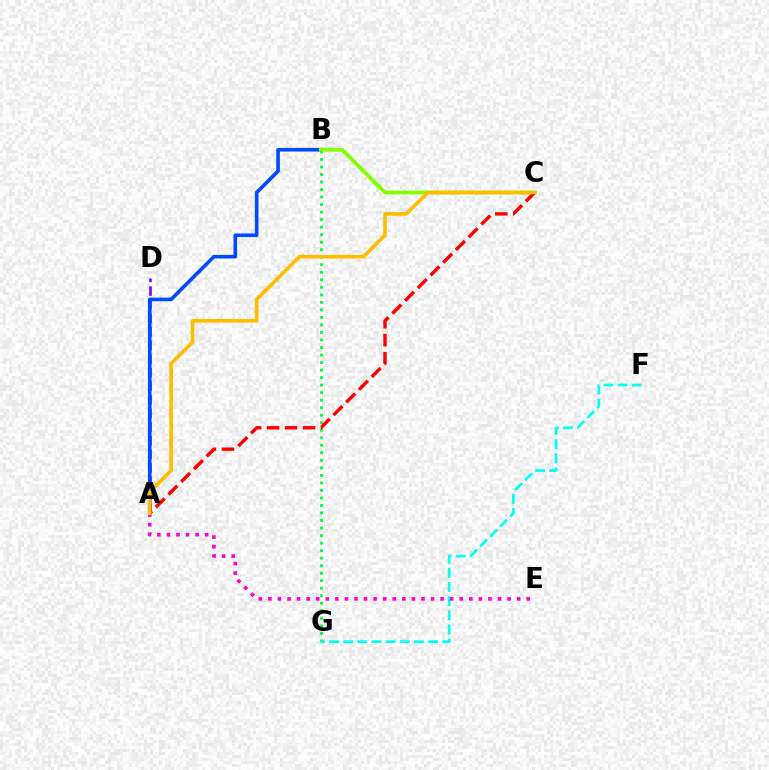{('B', 'G'): [{'color': '#00ff39', 'line_style': 'dotted', 'thickness': 2.04}], ('A', 'D'): [{'color': '#7200ff', 'line_style': 'dashed', 'thickness': 1.85}], ('F', 'G'): [{'color': '#00fff6', 'line_style': 'dashed', 'thickness': 1.92}], ('A', 'B'): [{'color': '#004bff', 'line_style': 'solid', 'thickness': 2.61}], ('B', 'C'): [{'color': '#84ff00', 'line_style': 'solid', 'thickness': 2.71}], ('A', 'C'): [{'color': '#ff0000', 'line_style': 'dashed', 'thickness': 2.44}, {'color': '#ffbd00', 'line_style': 'solid', 'thickness': 2.59}], ('A', 'E'): [{'color': '#ff00cf', 'line_style': 'dotted', 'thickness': 2.6}]}